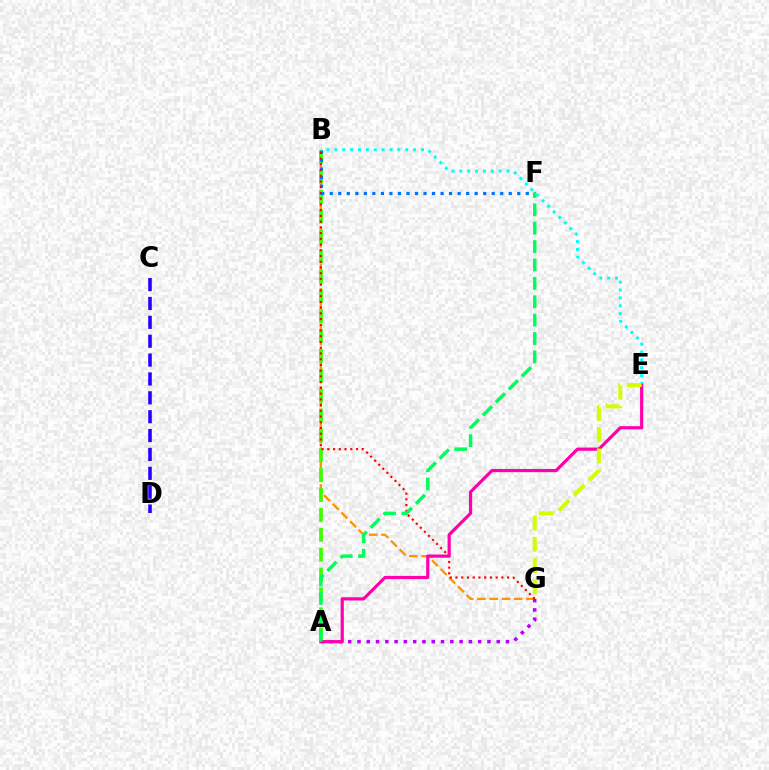{('B', 'G'): [{'color': '#ff9400', 'line_style': 'dashed', 'thickness': 1.67}, {'color': '#ff0000', 'line_style': 'dotted', 'thickness': 1.56}], ('A', 'B'): [{'color': '#3dff00', 'line_style': 'dashed', 'thickness': 2.7}], ('B', 'F'): [{'color': '#0074ff', 'line_style': 'dotted', 'thickness': 2.32}], ('A', 'G'): [{'color': '#b900ff', 'line_style': 'dotted', 'thickness': 2.52}], ('B', 'E'): [{'color': '#00fff6', 'line_style': 'dotted', 'thickness': 2.14}], ('C', 'D'): [{'color': '#2500ff', 'line_style': 'dashed', 'thickness': 2.56}], ('A', 'E'): [{'color': '#ff00ac', 'line_style': 'solid', 'thickness': 2.31}], ('A', 'F'): [{'color': '#00ff5c', 'line_style': 'dashed', 'thickness': 2.5}], ('E', 'G'): [{'color': '#d1ff00', 'line_style': 'dashed', 'thickness': 2.89}]}